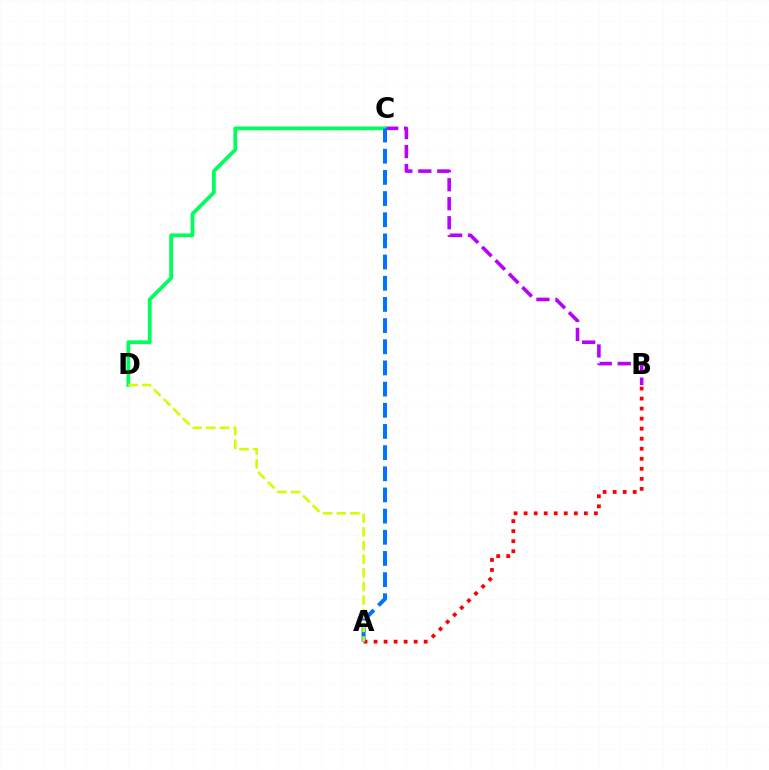{('B', 'C'): [{'color': '#b900ff', 'line_style': 'dashed', 'thickness': 2.58}], ('A', 'B'): [{'color': '#ff0000', 'line_style': 'dotted', 'thickness': 2.73}], ('C', 'D'): [{'color': '#00ff5c', 'line_style': 'solid', 'thickness': 2.71}], ('A', 'C'): [{'color': '#0074ff', 'line_style': 'dashed', 'thickness': 2.88}], ('A', 'D'): [{'color': '#d1ff00', 'line_style': 'dashed', 'thickness': 1.85}]}